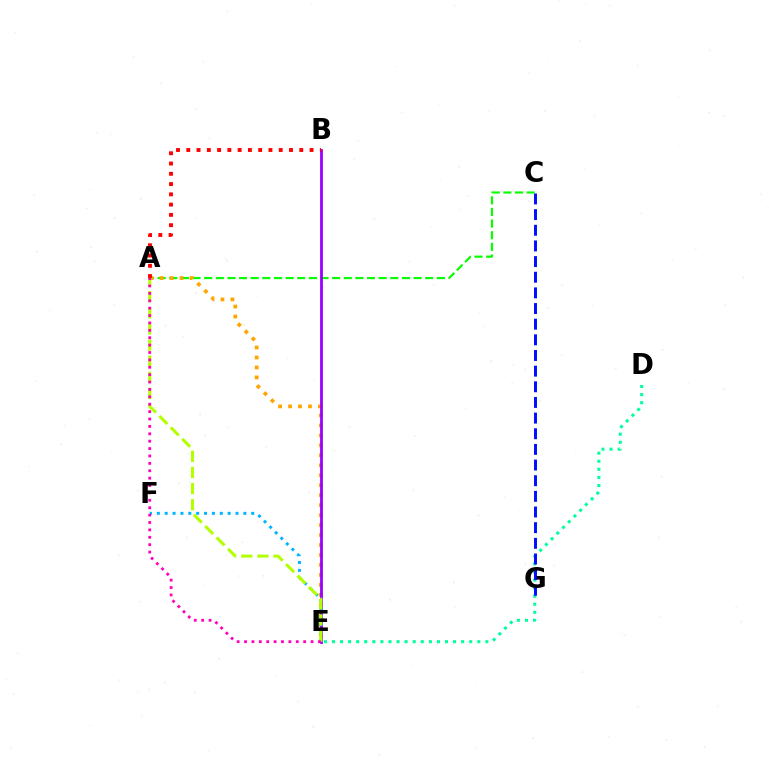{('A', 'C'): [{'color': '#08ff00', 'line_style': 'dashed', 'thickness': 1.58}], ('A', 'E'): [{'color': '#ffa500', 'line_style': 'dotted', 'thickness': 2.71}, {'color': '#b3ff00', 'line_style': 'dashed', 'thickness': 2.19}, {'color': '#ff00bd', 'line_style': 'dotted', 'thickness': 2.01}], ('B', 'E'): [{'color': '#9b00ff', 'line_style': 'solid', 'thickness': 2.02}], ('D', 'E'): [{'color': '#00ff9d', 'line_style': 'dotted', 'thickness': 2.19}], ('E', 'F'): [{'color': '#00b5ff', 'line_style': 'dotted', 'thickness': 2.14}], ('C', 'G'): [{'color': '#0010ff', 'line_style': 'dashed', 'thickness': 2.13}], ('A', 'B'): [{'color': '#ff0000', 'line_style': 'dotted', 'thickness': 2.79}]}